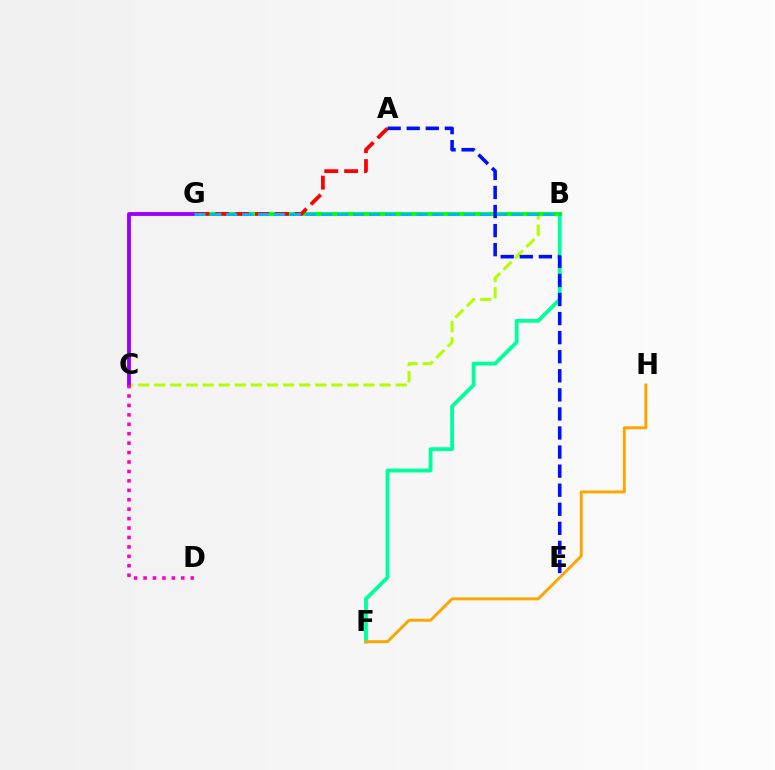{('B', 'C'): [{'color': '#b3ff00', 'line_style': 'dashed', 'thickness': 2.19}], ('B', 'F'): [{'color': '#00ff9d', 'line_style': 'solid', 'thickness': 2.75}], ('B', 'G'): [{'color': '#08ff00', 'line_style': 'solid', 'thickness': 2.82}, {'color': '#00b5ff', 'line_style': 'dashed', 'thickness': 2.15}], ('F', 'H'): [{'color': '#ffa500', 'line_style': 'solid', 'thickness': 2.11}], ('C', 'G'): [{'color': '#9b00ff', 'line_style': 'solid', 'thickness': 2.77}], ('A', 'G'): [{'color': '#ff0000', 'line_style': 'dashed', 'thickness': 2.7}], ('A', 'E'): [{'color': '#0010ff', 'line_style': 'dashed', 'thickness': 2.59}], ('C', 'D'): [{'color': '#ff00bd', 'line_style': 'dotted', 'thickness': 2.56}]}